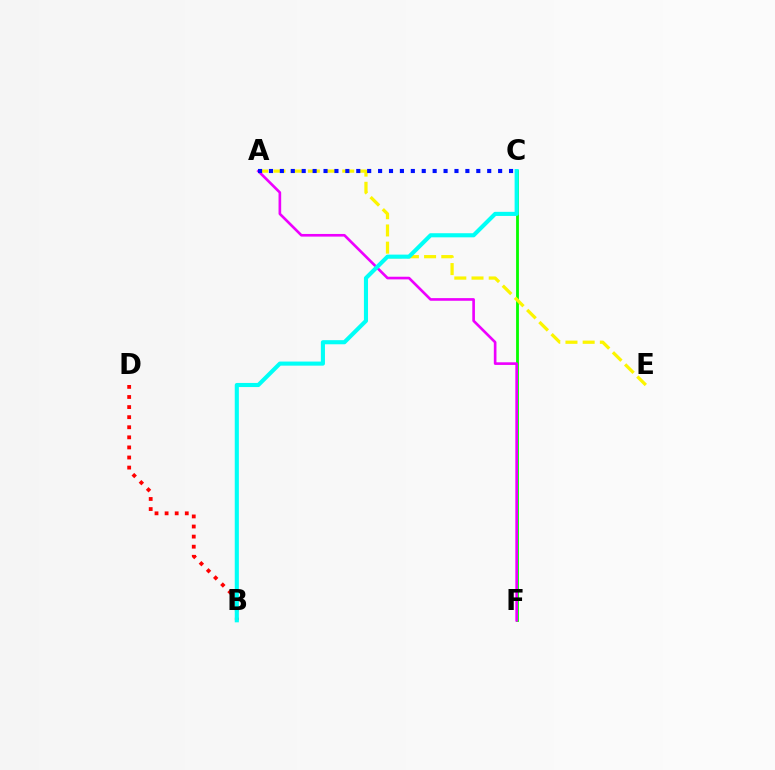{('C', 'F'): [{'color': '#08ff00', 'line_style': 'solid', 'thickness': 2.03}], ('B', 'D'): [{'color': '#ff0000', 'line_style': 'dotted', 'thickness': 2.74}], ('A', 'F'): [{'color': '#ee00ff', 'line_style': 'solid', 'thickness': 1.9}], ('A', 'E'): [{'color': '#fcf500', 'line_style': 'dashed', 'thickness': 2.34}], ('B', 'C'): [{'color': '#00fff6', 'line_style': 'solid', 'thickness': 2.95}], ('A', 'C'): [{'color': '#0010ff', 'line_style': 'dotted', 'thickness': 2.96}]}